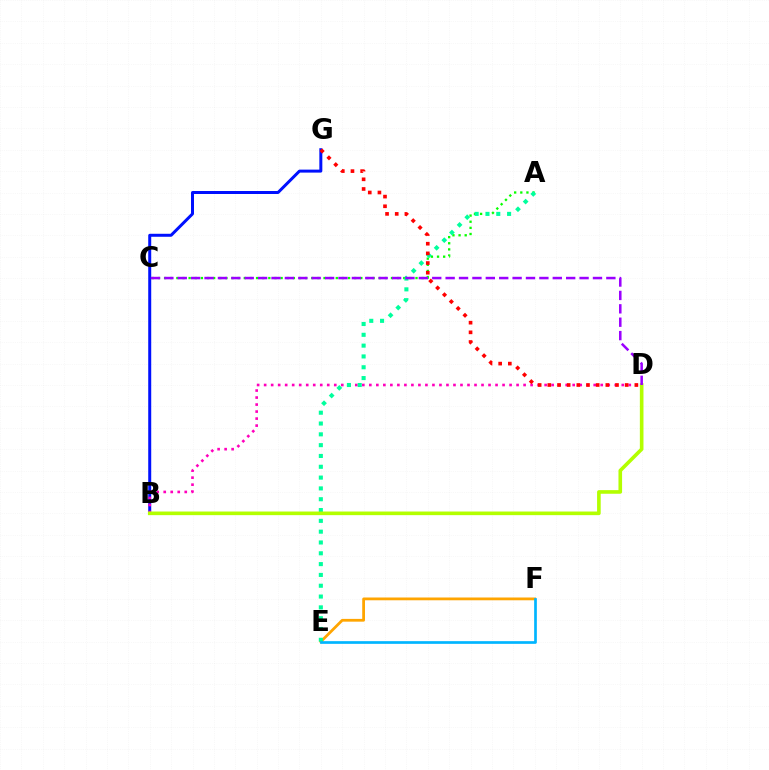{('E', 'F'): [{'color': '#ffa500', 'line_style': 'solid', 'thickness': 2.0}, {'color': '#00b5ff', 'line_style': 'solid', 'thickness': 1.94}], ('B', 'G'): [{'color': '#0010ff', 'line_style': 'solid', 'thickness': 2.15}], ('A', 'C'): [{'color': '#08ff00', 'line_style': 'dotted', 'thickness': 1.67}], ('B', 'D'): [{'color': '#ff00bd', 'line_style': 'dotted', 'thickness': 1.91}, {'color': '#b3ff00', 'line_style': 'solid', 'thickness': 2.61}], ('A', 'E'): [{'color': '#00ff9d', 'line_style': 'dotted', 'thickness': 2.94}], ('D', 'G'): [{'color': '#ff0000', 'line_style': 'dotted', 'thickness': 2.63}], ('C', 'D'): [{'color': '#9b00ff', 'line_style': 'dashed', 'thickness': 1.82}]}